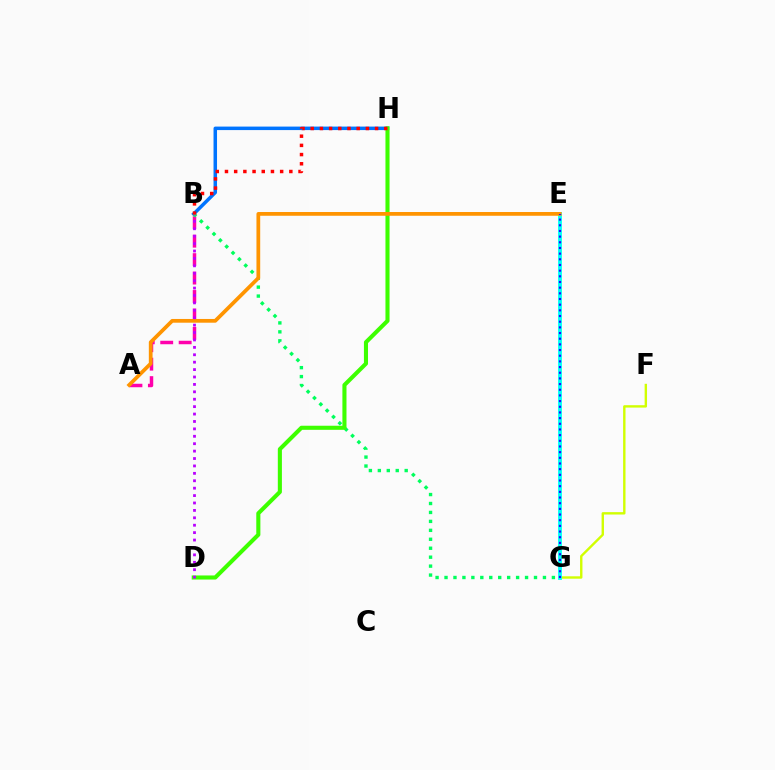{('A', 'B'): [{'color': '#ff00ac', 'line_style': 'dashed', 'thickness': 2.51}], ('F', 'G'): [{'color': '#d1ff00', 'line_style': 'solid', 'thickness': 1.72}], ('E', 'G'): [{'color': '#00fff6', 'line_style': 'solid', 'thickness': 2.76}, {'color': '#2500ff', 'line_style': 'dotted', 'thickness': 1.54}], ('B', 'H'): [{'color': '#0074ff', 'line_style': 'solid', 'thickness': 2.52}, {'color': '#ff0000', 'line_style': 'dotted', 'thickness': 2.5}], ('B', 'G'): [{'color': '#00ff5c', 'line_style': 'dotted', 'thickness': 2.43}], ('D', 'H'): [{'color': '#3dff00', 'line_style': 'solid', 'thickness': 2.94}], ('A', 'E'): [{'color': '#ff9400', 'line_style': 'solid', 'thickness': 2.69}], ('B', 'D'): [{'color': '#b900ff', 'line_style': 'dotted', 'thickness': 2.01}]}